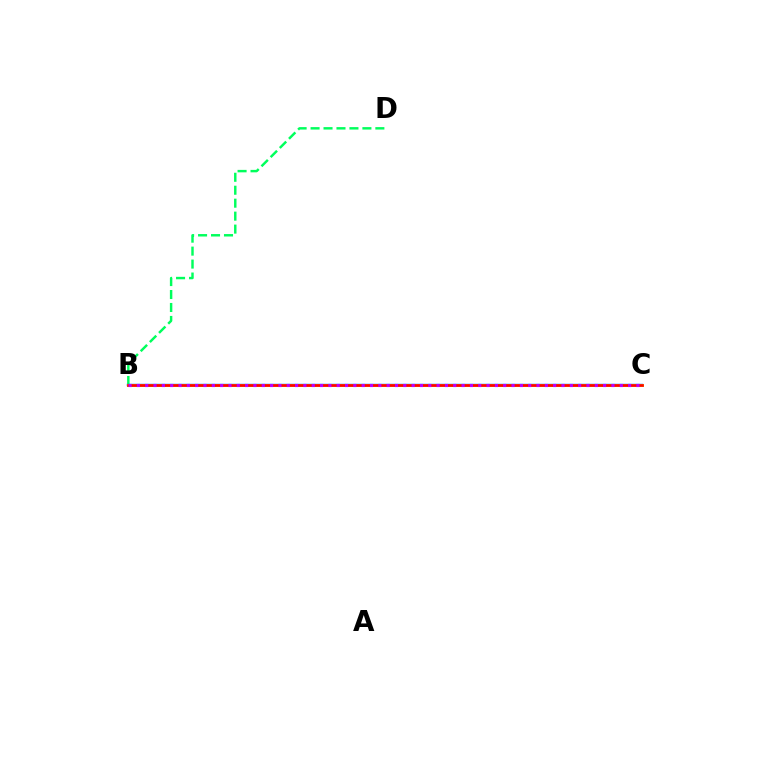{('B', 'D'): [{'color': '#00ff5c', 'line_style': 'dashed', 'thickness': 1.76}], ('B', 'C'): [{'color': '#0074ff', 'line_style': 'solid', 'thickness': 1.75}, {'color': '#d1ff00', 'line_style': 'solid', 'thickness': 2.13}, {'color': '#ff0000', 'line_style': 'solid', 'thickness': 1.93}, {'color': '#b900ff', 'line_style': 'dotted', 'thickness': 2.26}]}